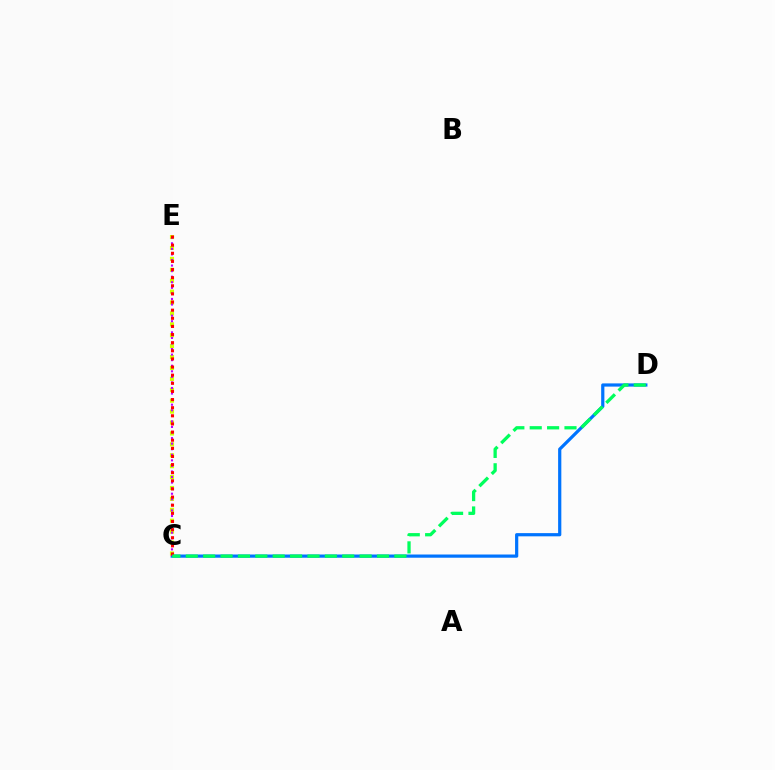{('C', 'D'): [{'color': '#0074ff', 'line_style': 'solid', 'thickness': 2.31}, {'color': '#00ff5c', 'line_style': 'dashed', 'thickness': 2.36}], ('C', 'E'): [{'color': '#d1ff00', 'line_style': 'dotted', 'thickness': 2.96}, {'color': '#b900ff', 'line_style': 'dotted', 'thickness': 1.51}, {'color': '#ff0000', 'line_style': 'dotted', 'thickness': 2.21}]}